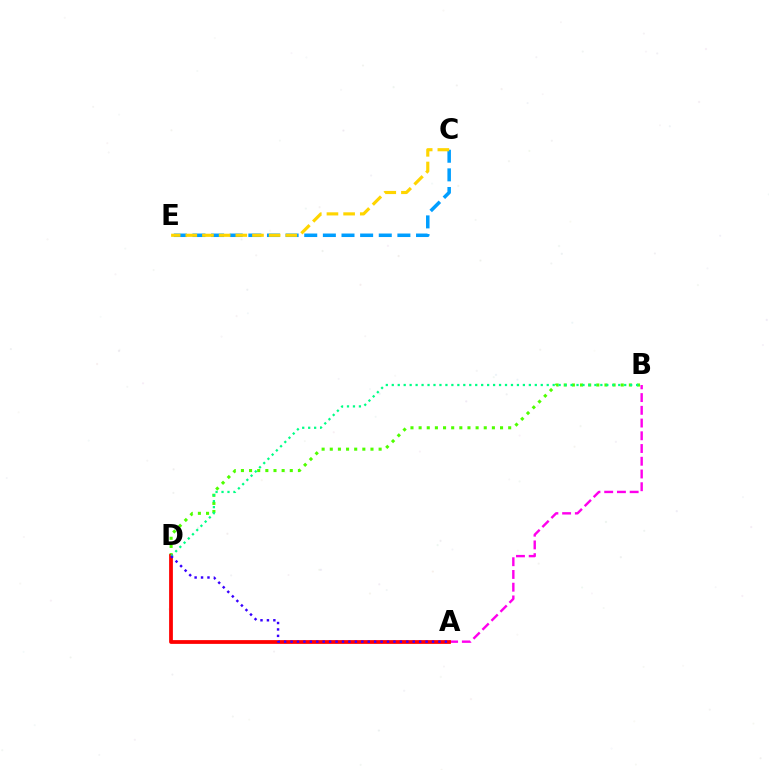{('A', 'B'): [{'color': '#ff00ed', 'line_style': 'dashed', 'thickness': 1.73}], ('B', 'D'): [{'color': '#4fff00', 'line_style': 'dotted', 'thickness': 2.21}, {'color': '#00ff86', 'line_style': 'dotted', 'thickness': 1.62}], ('A', 'D'): [{'color': '#ff0000', 'line_style': 'solid', 'thickness': 2.71}, {'color': '#3700ff', 'line_style': 'dotted', 'thickness': 1.75}], ('C', 'E'): [{'color': '#009eff', 'line_style': 'dashed', 'thickness': 2.53}, {'color': '#ffd500', 'line_style': 'dashed', 'thickness': 2.26}]}